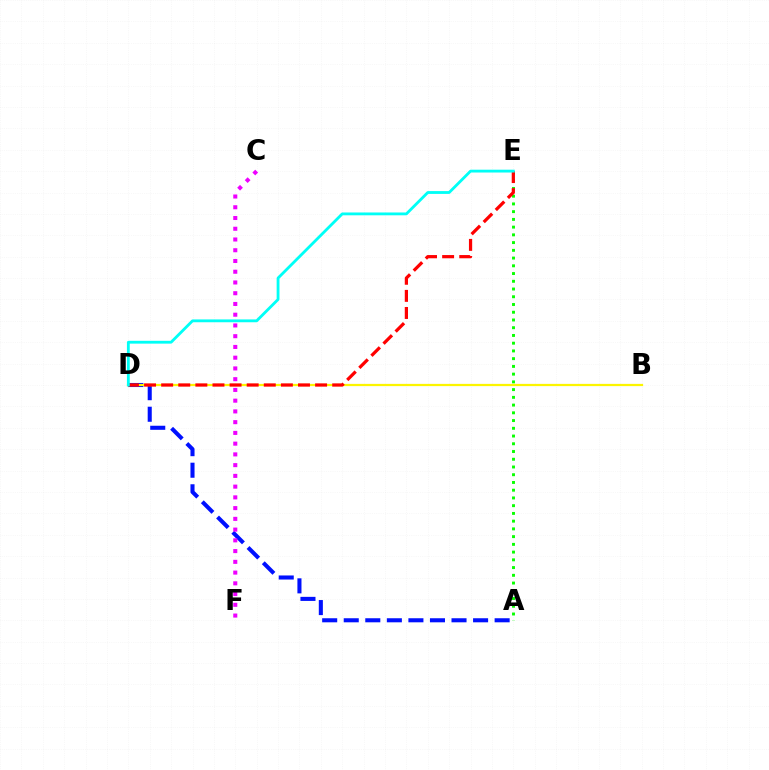{('A', 'D'): [{'color': '#0010ff', 'line_style': 'dashed', 'thickness': 2.93}], ('B', 'D'): [{'color': '#fcf500', 'line_style': 'solid', 'thickness': 1.61}], ('A', 'E'): [{'color': '#08ff00', 'line_style': 'dotted', 'thickness': 2.1}], ('D', 'E'): [{'color': '#ff0000', 'line_style': 'dashed', 'thickness': 2.32}, {'color': '#00fff6', 'line_style': 'solid', 'thickness': 2.03}], ('C', 'F'): [{'color': '#ee00ff', 'line_style': 'dotted', 'thickness': 2.92}]}